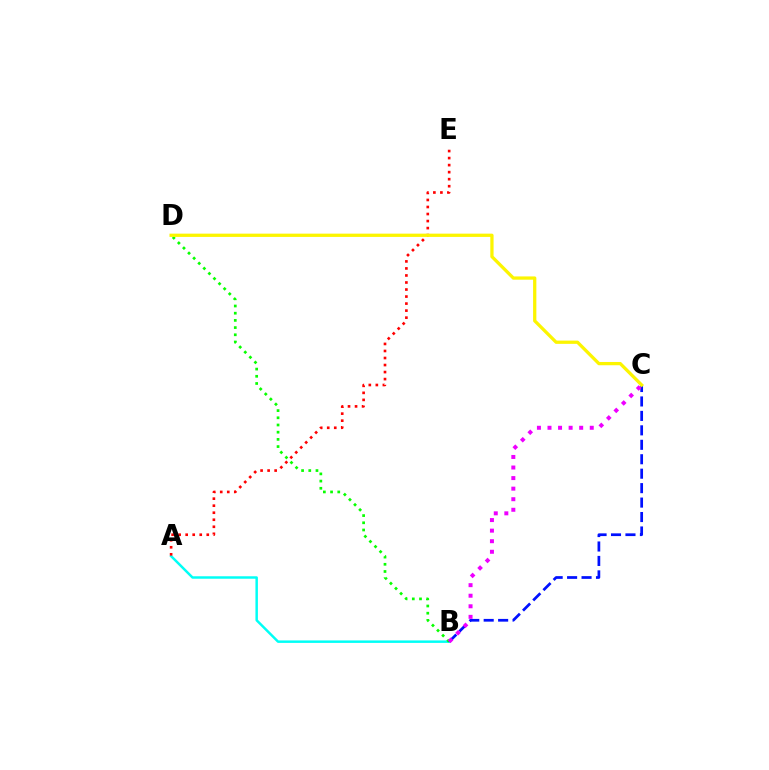{('A', 'B'): [{'color': '#00fff6', 'line_style': 'solid', 'thickness': 1.78}], ('B', 'D'): [{'color': '#08ff00', 'line_style': 'dotted', 'thickness': 1.95}], ('B', 'C'): [{'color': '#0010ff', 'line_style': 'dashed', 'thickness': 1.96}, {'color': '#ee00ff', 'line_style': 'dotted', 'thickness': 2.87}], ('A', 'E'): [{'color': '#ff0000', 'line_style': 'dotted', 'thickness': 1.91}], ('C', 'D'): [{'color': '#fcf500', 'line_style': 'solid', 'thickness': 2.35}]}